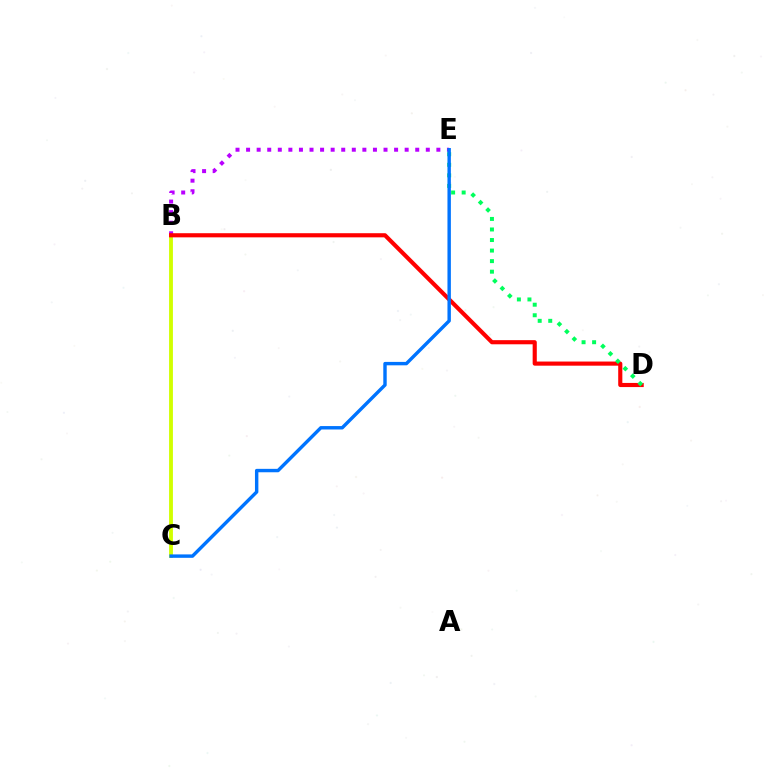{('B', 'C'): [{'color': '#d1ff00', 'line_style': 'solid', 'thickness': 2.77}], ('B', 'E'): [{'color': '#b900ff', 'line_style': 'dotted', 'thickness': 2.87}], ('B', 'D'): [{'color': '#ff0000', 'line_style': 'solid', 'thickness': 2.98}], ('D', 'E'): [{'color': '#00ff5c', 'line_style': 'dotted', 'thickness': 2.87}], ('C', 'E'): [{'color': '#0074ff', 'line_style': 'solid', 'thickness': 2.46}]}